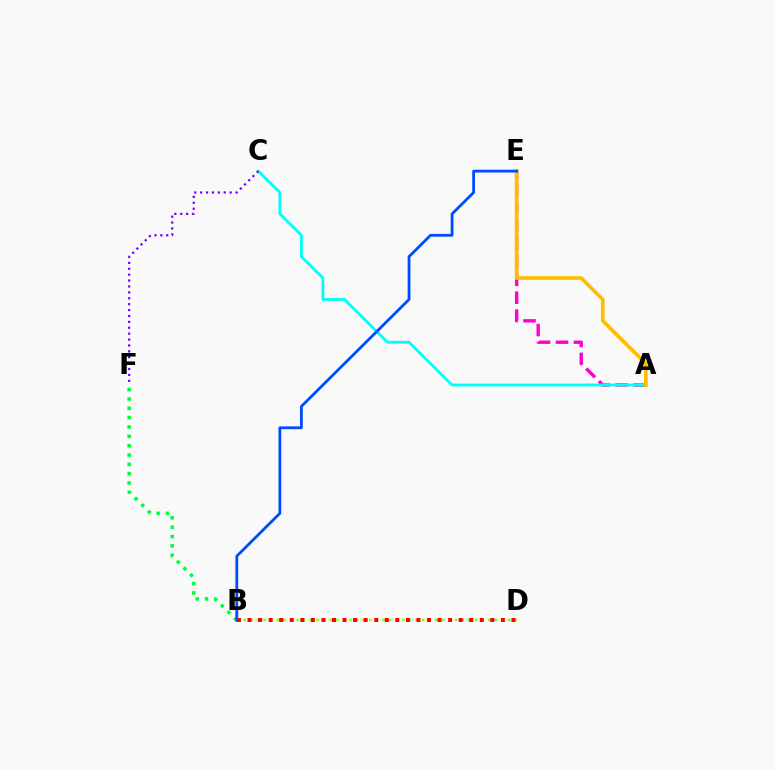{('B', 'D'): [{'color': '#84ff00', 'line_style': 'dotted', 'thickness': 1.79}, {'color': '#ff0000', 'line_style': 'dotted', 'thickness': 2.87}], ('A', 'E'): [{'color': '#ff00cf', 'line_style': 'dashed', 'thickness': 2.44}, {'color': '#ffbd00', 'line_style': 'solid', 'thickness': 2.66}], ('B', 'F'): [{'color': '#00ff39', 'line_style': 'dotted', 'thickness': 2.54}], ('A', 'C'): [{'color': '#00fff6', 'line_style': 'solid', 'thickness': 2.03}], ('B', 'E'): [{'color': '#004bff', 'line_style': 'solid', 'thickness': 2.01}], ('C', 'F'): [{'color': '#7200ff', 'line_style': 'dotted', 'thickness': 1.6}]}